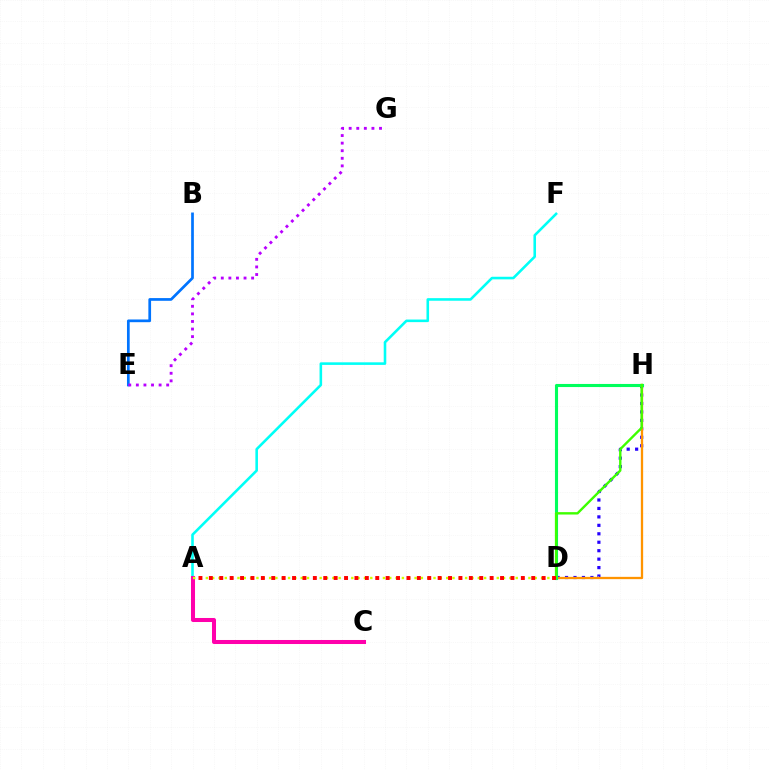{('A', 'F'): [{'color': '#00fff6', 'line_style': 'solid', 'thickness': 1.86}], ('B', 'E'): [{'color': '#0074ff', 'line_style': 'solid', 'thickness': 1.95}], ('D', 'H'): [{'color': '#2500ff', 'line_style': 'dotted', 'thickness': 2.3}, {'color': '#ff9400', 'line_style': 'solid', 'thickness': 1.65}, {'color': '#00ff5c', 'line_style': 'solid', 'thickness': 2.23}, {'color': '#3dff00', 'line_style': 'solid', 'thickness': 1.72}], ('E', 'G'): [{'color': '#b900ff', 'line_style': 'dotted', 'thickness': 2.06}], ('A', 'C'): [{'color': '#ff00ac', 'line_style': 'solid', 'thickness': 2.9}], ('A', 'D'): [{'color': '#d1ff00', 'line_style': 'dotted', 'thickness': 1.72}, {'color': '#ff0000', 'line_style': 'dotted', 'thickness': 2.83}]}